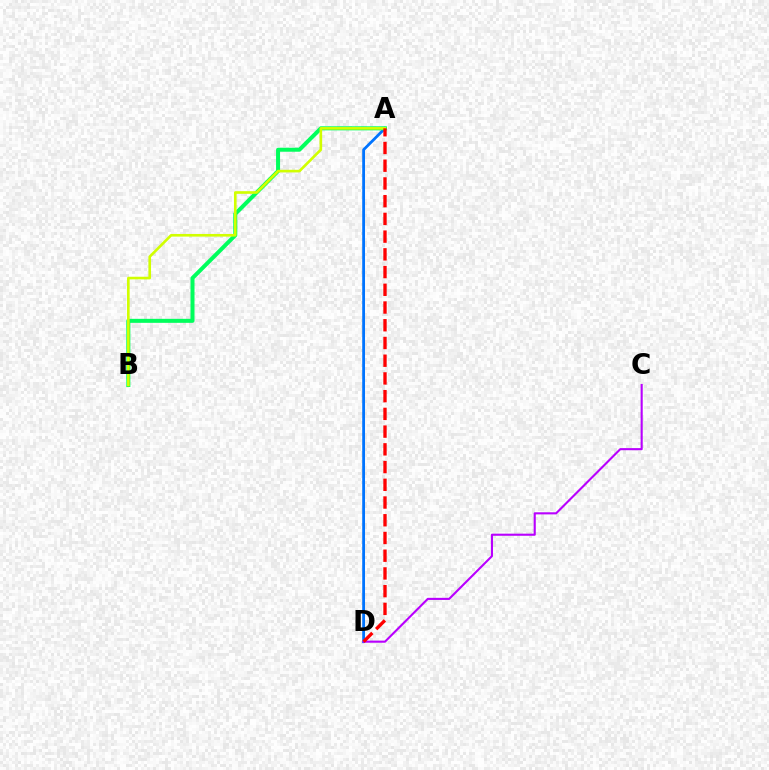{('A', 'D'): [{'color': '#0074ff', 'line_style': 'solid', 'thickness': 2.01}, {'color': '#ff0000', 'line_style': 'dashed', 'thickness': 2.41}], ('C', 'D'): [{'color': '#b900ff', 'line_style': 'solid', 'thickness': 1.52}], ('A', 'B'): [{'color': '#00ff5c', 'line_style': 'solid', 'thickness': 2.88}, {'color': '#d1ff00', 'line_style': 'solid', 'thickness': 1.9}]}